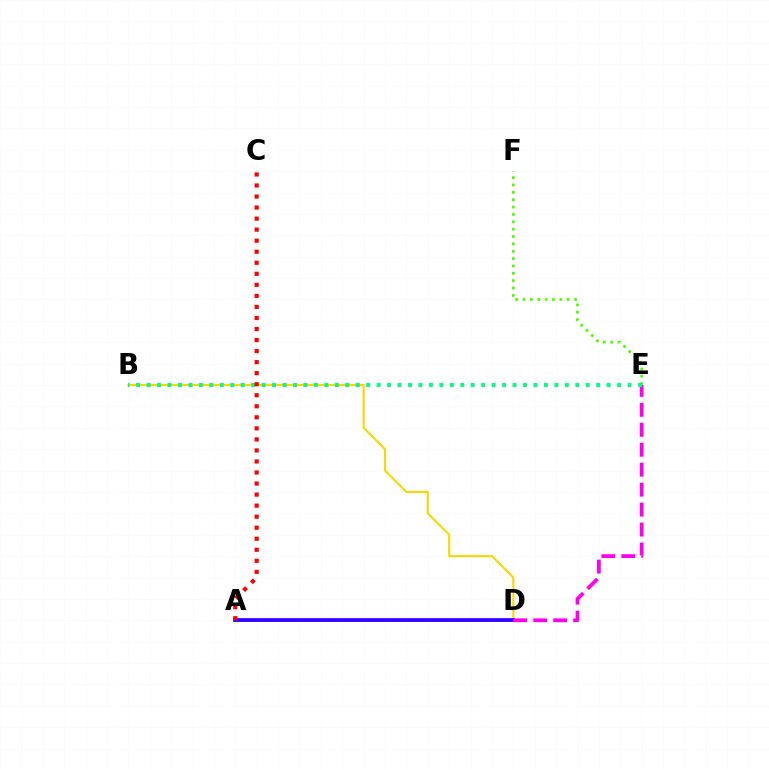{('B', 'D'): [{'color': '#ffd500', 'line_style': 'solid', 'thickness': 1.53}], ('A', 'D'): [{'color': '#009eff', 'line_style': 'solid', 'thickness': 2.08}, {'color': '#3700ff', 'line_style': 'solid', 'thickness': 2.7}], ('D', 'E'): [{'color': '#ff00ed', 'line_style': 'dashed', 'thickness': 2.71}], ('E', 'F'): [{'color': '#4fff00', 'line_style': 'dotted', 'thickness': 2.0}], ('B', 'E'): [{'color': '#00ff86', 'line_style': 'dotted', 'thickness': 2.84}], ('A', 'C'): [{'color': '#ff0000', 'line_style': 'dotted', 'thickness': 3.0}]}